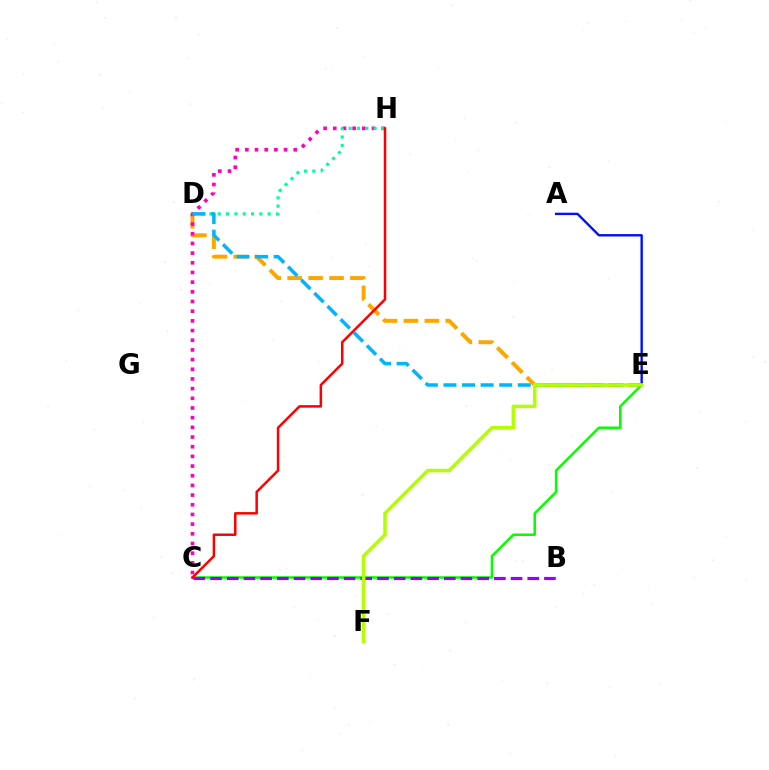{('D', 'E'): [{'color': '#ffa500', 'line_style': 'dashed', 'thickness': 2.84}, {'color': '#00b5ff', 'line_style': 'dashed', 'thickness': 2.52}], ('C', 'E'): [{'color': '#08ff00', 'line_style': 'solid', 'thickness': 1.84}], ('C', 'H'): [{'color': '#ff00bd', 'line_style': 'dotted', 'thickness': 2.63}, {'color': '#ff0000', 'line_style': 'solid', 'thickness': 1.8}], ('B', 'C'): [{'color': '#9b00ff', 'line_style': 'dashed', 'thickness': 2.27}], ('A', 'E'): [{'color': '#0010ff', 'line_style': 'solid', 'thickness': 1.71}], ('D', 'H'): [{'color': '#00ff9d', 'line_style': 'dotted', 'thickness': 2.26}], ('E', 'F'): [{'color': '#b3ff00', 'line_style': 'solid', 'thickness': 2.55}]}